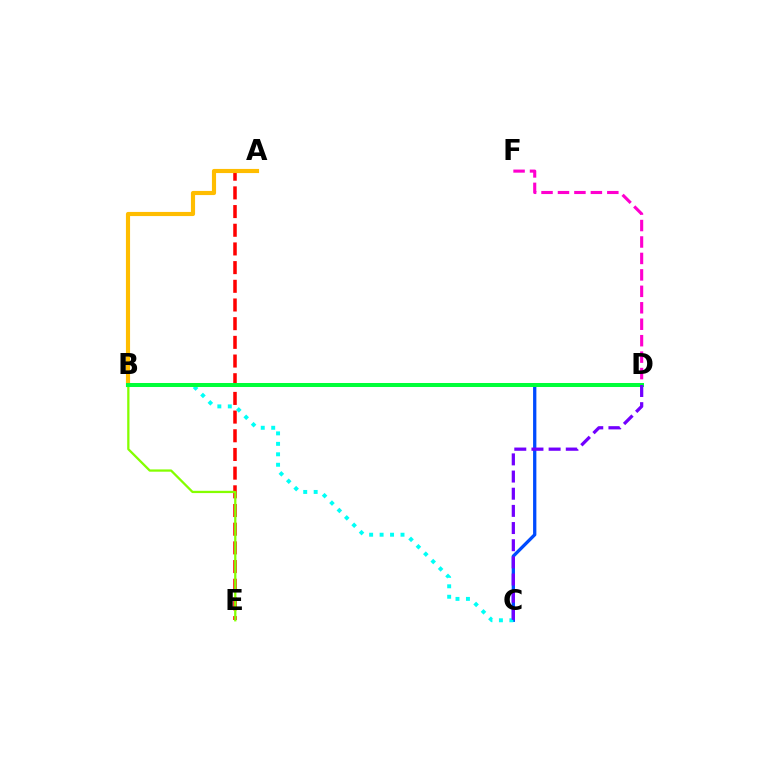{('A', 'E'): [{'color': '#ff0000', 'line_style': 'dashed', 'thickness': 2.54}], ('C', 'D'): [{'color': '#004bff', 'line_style': 'solid', 'thickness': 2.37}, {'color': '#7200ff', 'line_style': 'dashed', 'thickness': 2.33}], ('B', 'E'): [{'color': '#84ff00', 'line_style': 'solid', 'thickness': 1.64}], ('D', 'F'): [{'color': '#ff00cf', 'line_style': 'dashed', 'thickness': 2.23}], ('B', 'C'): [{'color': '#00fff6', 'line_style': 'dotted', 'thickness': 2.84}], ('A', 'B'): [{'color': '#ffbd00', 'line_style': 'solid', 'thickness': 2.98}], ('B', 'D'): [{'color': '#00ff39', 'line_style': 'solid', 'thickness': 2.89}]}